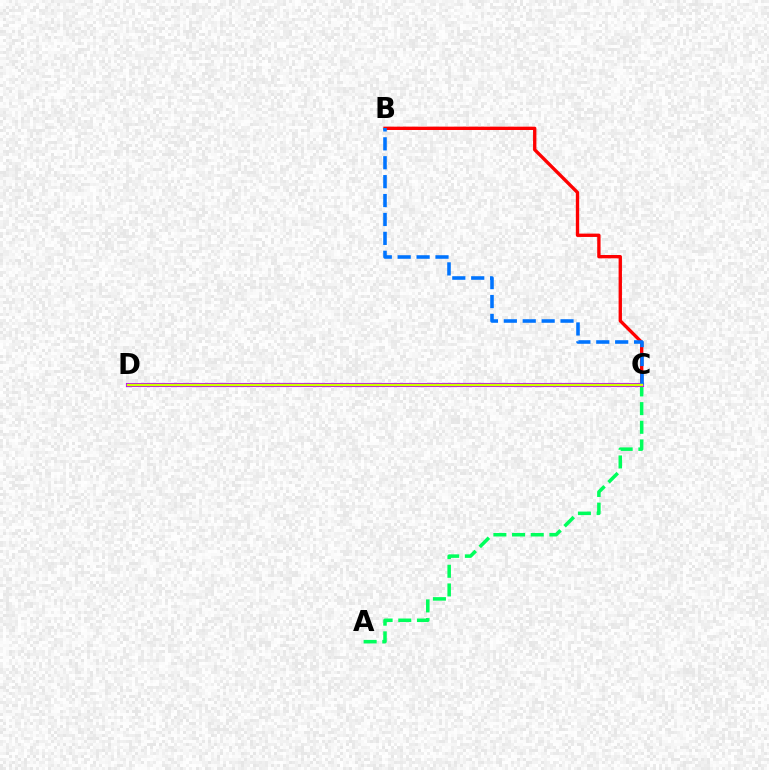{('B', 'C'): [{'color': '#ff0000', 'line_style': 'solid', 'thickness': 2.41}, {'color': '#0074ff', 'line_style': 'dashed', 'thickness': 2.57}], ('A', 'C'): [{'color': '#00ff5c', 'line_style': 'dashed', 'thickness': 2.54}], ('C', 'D'): [{'color': '#b900ff', 'line_style': 'solid', 'thickness': 2.96}, {'color': '#d1ff00', 'line_style': 'solid', 'thickness': 1.75}]}